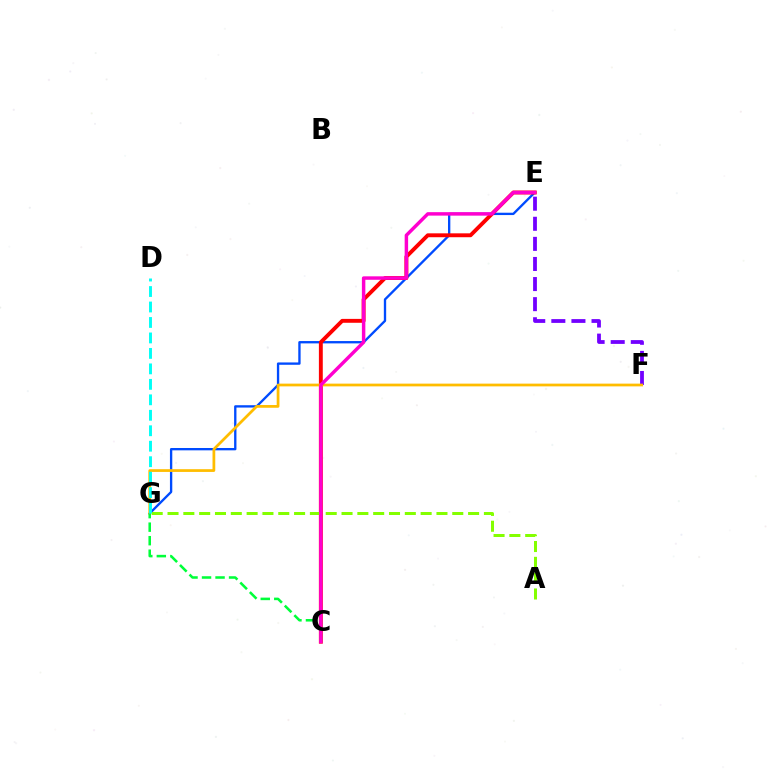{('E', 'G'): [{'color': '#004bff', 'line_style': 'solid', 'thickness': 1.68}], ('C', 'E'): [{'color': '#ff0000', 'line_style': 'solid', 'thickness': 2.8}, {'color': '#ff00cf', 'line_style': 'solid', 'thickness': 2.49}], ('E', 'F'): [{'color': '#7200ff', 'line_style': 'dashed', 'thickness': 2.73}], ('F', 'G'): [{'color': '#ffbd00', 'line_style': 'solid', 'thickness': 1.98}], ('A', 'G'): [{'color': '#84ff00', 'line_style': 'dashed', 'thickness': 2.15}], ('C', 'G'): [{'color': '#00ff39', 'line_style': 'dashed', 'thickness': 1.84}], ('D', 'G'): [{'color': '#00fff6', 'line_style': 'dashed', 'thickness': 2.1}]}